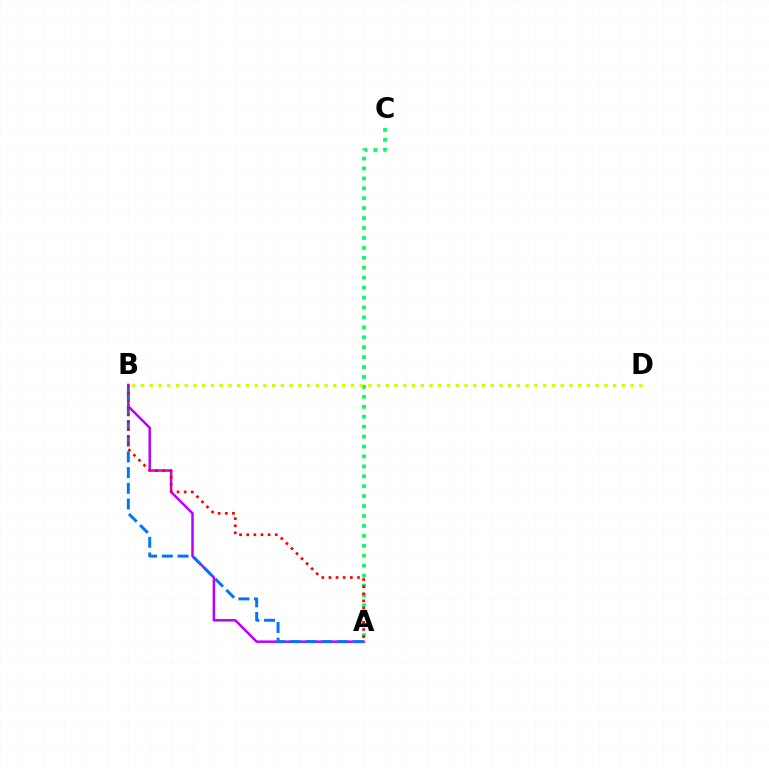{('A', 'C'): [{'color': '#00ff5c', 'line_style': 'dotted', 'thickness': 2.7}], ('A', 'B'): [{'color': '#b900ff', 'line_style': 'solid', 'thickness': 1.79}, {'color': '#0074ff', 'line_style': 'dashed', 'thickness': 2.13}, {'color': '#ff0000', 'line_style': 'dotted', 'thickness': 1.94}], ('B', 'D'): [{'color': '#d1ff00', 'line_style': 'dotted', 'thickness': 2.38}]}